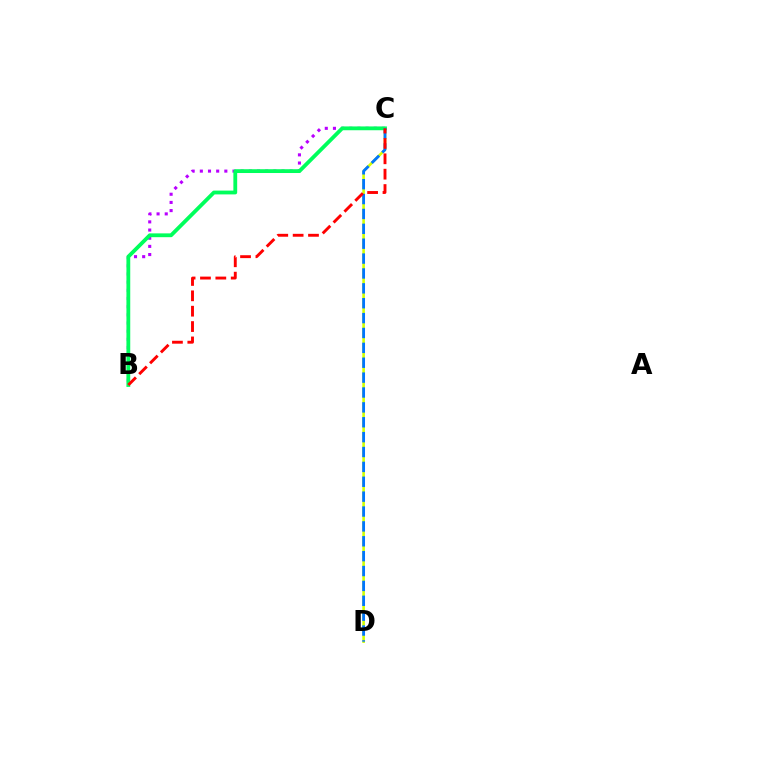{('B', 'C'): [{'color': '#b900ff', 'line_style': 'dotted', 'thickness': 2.22}, {'color': '#00ff5c', 'line_style': 'solid', 'thickness': 2.74}, {'color': '#ff0000', 'line_style': 'dashed', 'thickness': 2.09}], ('C', 'D'): [{'color': '#d1ff00', 'line_style': 'solid', 'thickness': 1.87}, {'color': '#0074ff', 'line_style': 'dashed', 'thickness': 2.02}]}